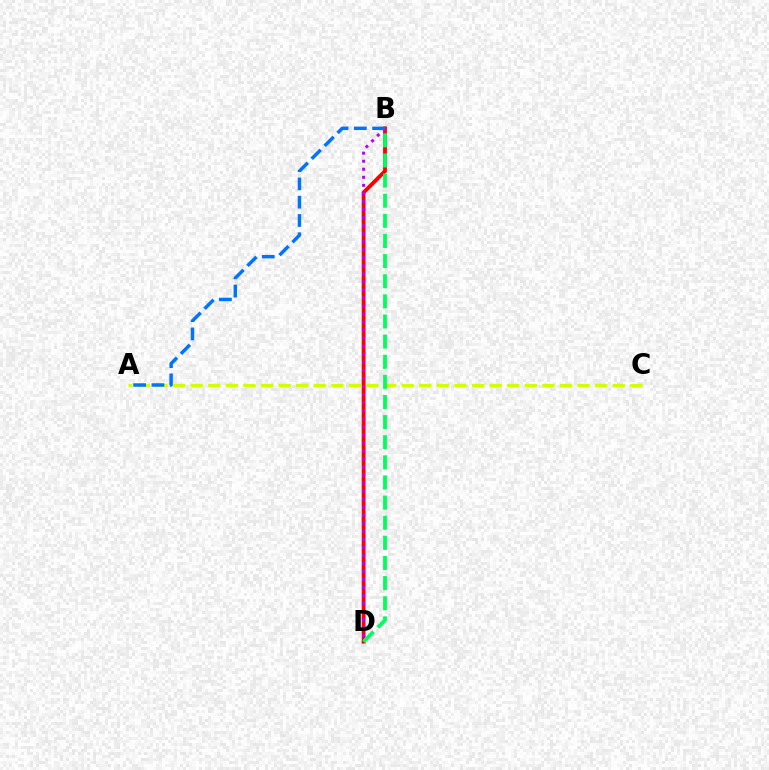{('B', 'D'): [{'color': '#ff0000', 'line_style': 'solid', 'thickness': 2.76}, {'color': '#b900ff', 'line_style': 'dotted', 'thickness': 2.19}, {'color': '#00ff5c', 'line_style': 'dashed', 'thickness': 2.73}], ('A', 'C'): [{'color': '#d1ff00', 'line_style': 'dashed', 'thickness': 2.39}], ('A', 'B'): [{'color': '#0074ff', 'line_style': 'dashed', 'thickness': 2.48}]}